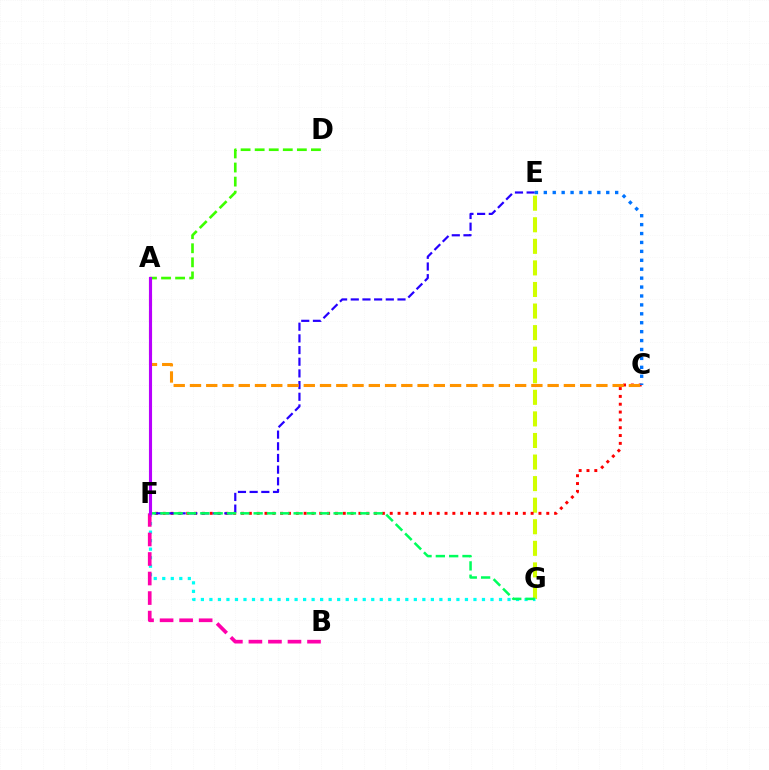{('E', 'G'): [{'color': '#d1ff00', 'line_style': 'dashed', 'thickness': 2.93}], ('C', 'F'): [{'color': '#ff0000', 'line_style': 'dotted', 'thickness': 2.13}], ('F', 'G'): [{'color': '#00fff6', 'line_style': 'dotted', 'thickness': 2.31}, {'color': '#00ff5c', 'line_style': 'dashed', 'thickness': 1.81}], ('B', 'F'): [{'color': '#ff00ac', 'line_style': 'dashed', 'thickness': 2.65}], ('E', 'F'): [{'color': '#2500ff', 'line_style': 'dashed', 'thickness': 1.59}], ('A', 'C'): [{'color': '#ff9400', 'line_style': 'dashed', 'thickness': 2.21}], ('A', 'D'): [{'color': '#3dff00', 'line_style': 'dashed', 'thickness': 1.91}], ('A', 'F'): [{'color': '#b900ff', 'line_style': 'solid', 'thickness': 2.24}], ('C', 'E'): [{'color': '#0074ff', 'line_style': 'dotted', 'thickness': 2.42}]}